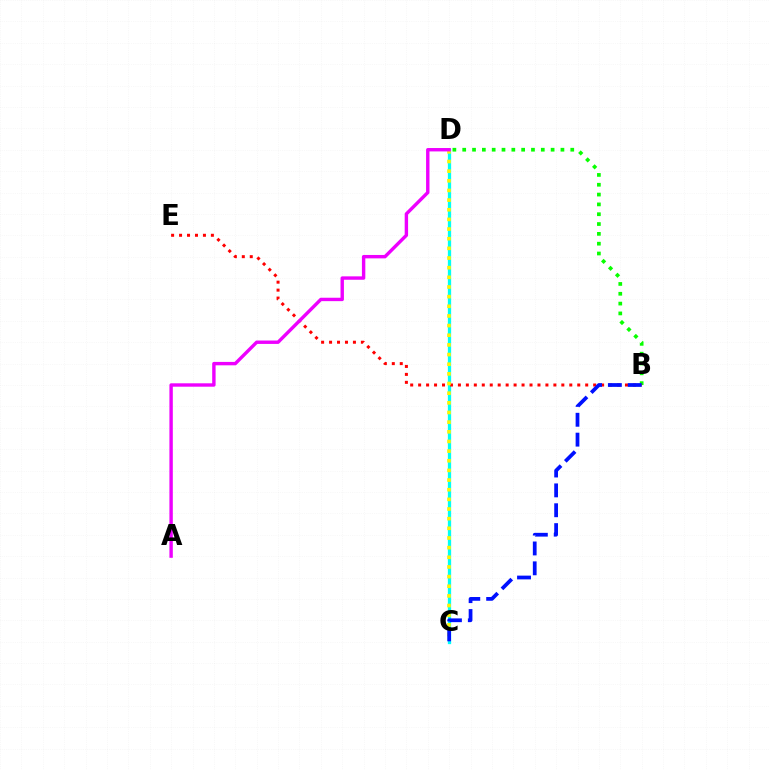{('C', 'D'): [{'color': '#00fff6', 'line_style': 'solid', 'thickness': 2.36}, {'color': '#fcf500', 'line_style': 'dotted', 'thickness': 2.62}], ('B', 'D'): [{'color': '#08ff00', 'line_style': 'dotted', 'thickness': 2.67}], ('B', 'E'): [{'color': '#ff0000', 'line_style': 'dotted', 'thickness': 2.16}], ('B', 'C'): [{'color': '#0010ff', 'line_style': 'dashed', 'thickness': 2.7}], ('A', 'D'): [{'color': '#ee00ff', 'line_style': 'solid', 'thickness': 2.45}]}